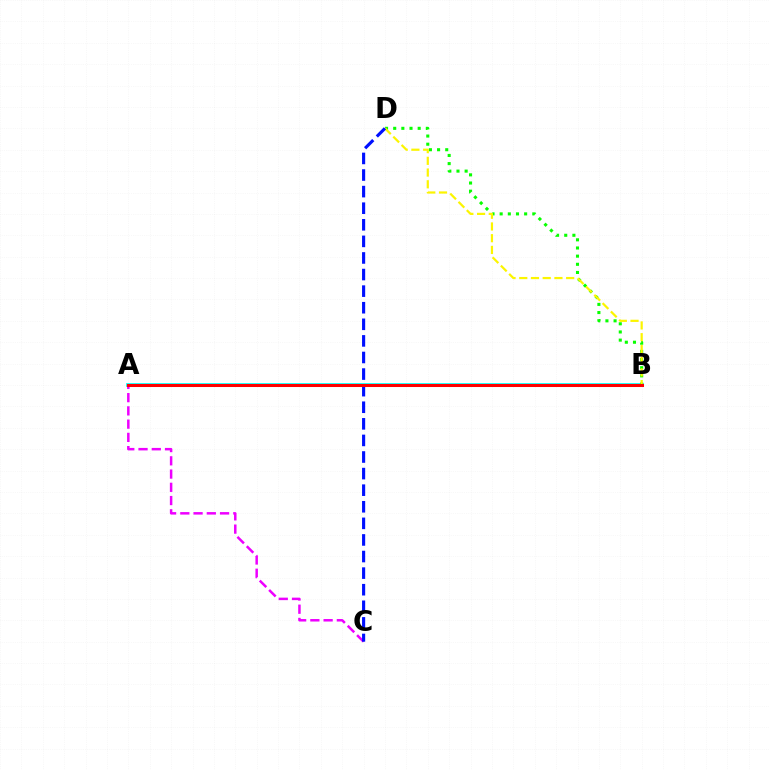{('A', 'C'): [{'color': '#ee00ff', 'line_style': 'dashed', 'thickness': 1.8}], ('A', 'B'): [{'color': '#00fff6', 'line_style': 'solid', 'thickness': 2.68}, {'color': '#ff0000', 'line_style': 'solid', 'thickness': 2.19}], ('B', 'D'): [{'color': '#08ff00', 'line_style': 'dotted', 'thickness': 2.22}, {'color': '#fcf500', 'line_style': 'dashed', 'thickness': 1.59}], ('C', 'D'): [{'color': '#0010ff', 'line_style': 'dashed', 'thickness': 2.25}]}